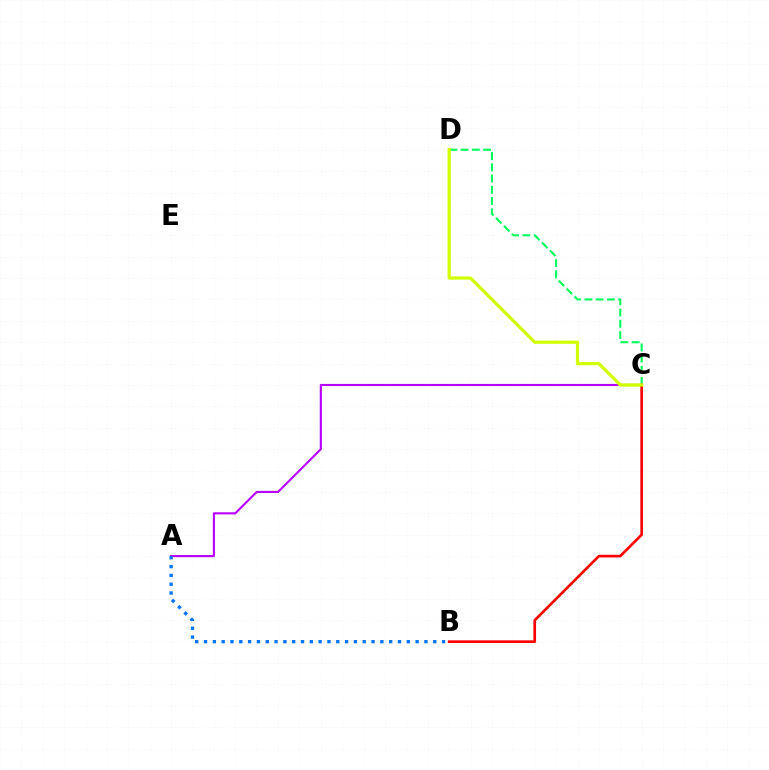{('A', 'C'): [{'color': '#b900ff', 'line_style': 'solid', 'thickness': 1.54}], ('C', 'D'): [{'color': '#00ff5c', 'line_style': 'dashed', 'thickness': 1.53}, {'color': '#d1ff00', 'line_style': 'solid', 'thickness': 2.31}], ('B', 'C'): [{'color': '#ff0000', 'line_style': 'solid', 'thickness': 1.92}], ('A', 'B'): [{'color': '#0074ff', 'line_style': 'dotted', 'thickness': 2.4}]}